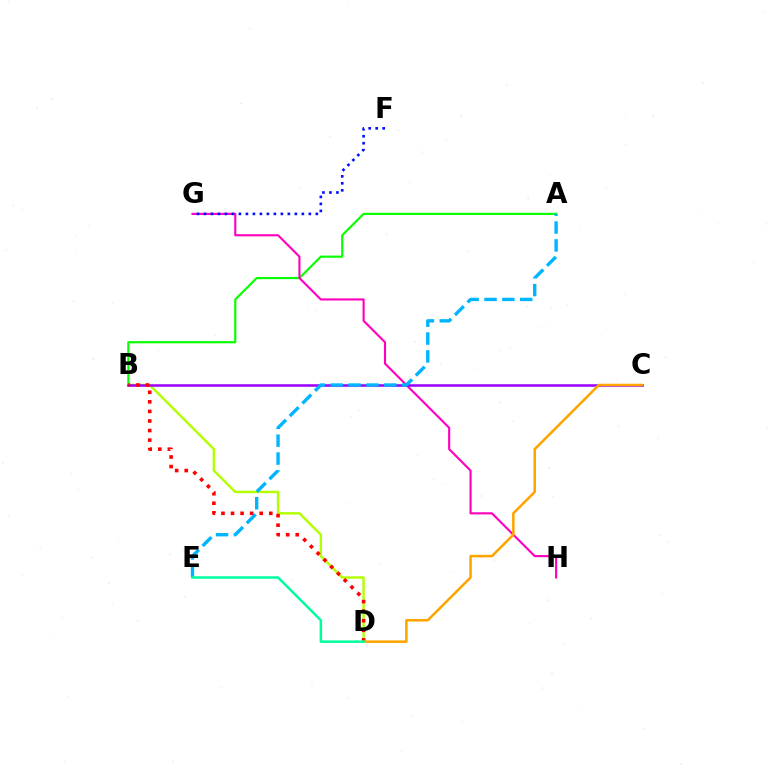{('A', 'B'): [{'color': '#08ff00', 'line_style': 'solid', 'thickness': 1.56}], ('G', 'H'): [{'color': '#ff00bd', 'line_style': 'solid', 'thickness': 1.53}], ('F', 'G'): [{'color': '#0010ff', 'line_style': 'dotted', 'thickness': 1.9}], ('B', 'D'): [{'color': '#b3ff00', 'line_style': 'solid', 'thickness': 1.76}, {'color': '#ff0000', 'line_style': 'dotted', 'thickness': 2.6}], ('B', 'C'): [{'color': '#9b00ff', 'line_style': 'solid', 'thickness': 1.82}], ('A', 'E'): [{'color': '#00b5ff', 'line_style': 'dashed', 'thickness': 2.43}], ('C', 'D'): [{'color': '#ffa500', 'line_style': 'solid', 'thickness': 1.83}], ('D', 'E'): [{'color': '#00ff9d', 'line_style': 'solid', 'thickness': 1.81}]}